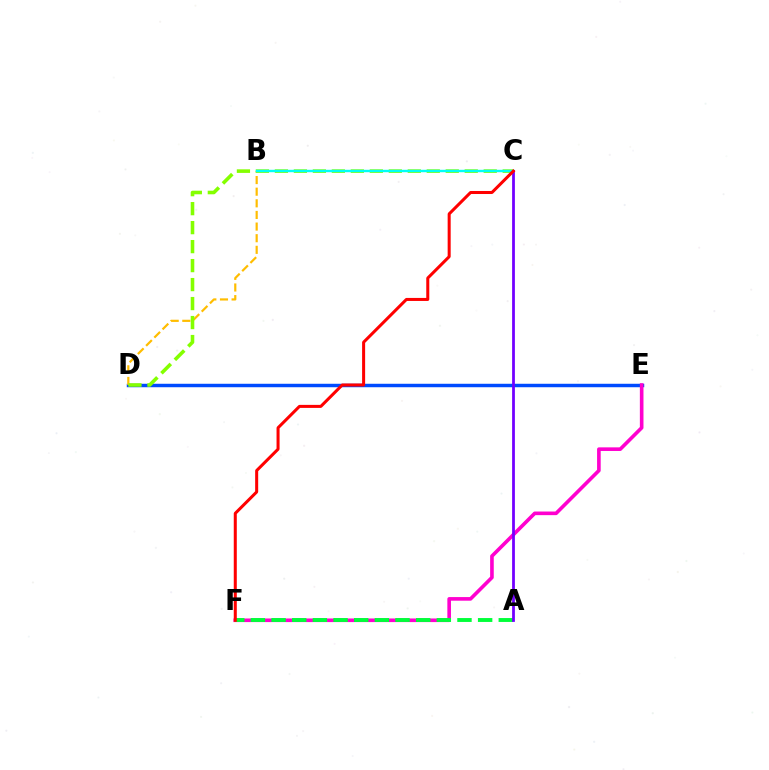{('D', 'E'): [{'color': '#004bff', 'line_style': 'solid', 'thickness': 2.49}], ('E', 'F'): [{'color': '#ff00cf', 'line_style': 'solid', 'thickness': 2.61}], ('B', 'D'): [{'color': '#ffbd00', 'line_style': 'dashed', 'thickness': 1.58}], ('C', 'D'): [{'color': '#84ff00', 'line_style': 'dashed', 'thickness': 2.58}], ('B', 'C'): [{'color': '#00fff6', 'line_style': 'solid', 'thickness': 1.74}], ('A', 'F'): [{'color': '#00ff39', 'line_style': 'dashed', 'thickness': 2.81}], ('A', 'C'): [{'color': '#7200ff', 'line_style': 'solid', 'thickness': 2.0}], ('C', 'F'): [{'color': '#ff0000', 'line_style': 'solid', 'thickness': 2.18}]}